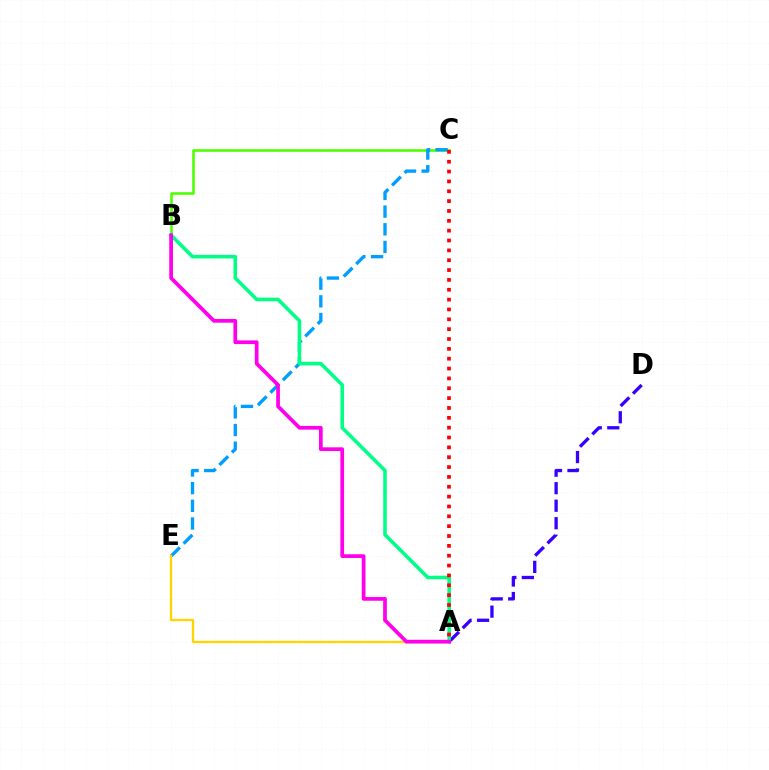{('A', 'D'): [{'color': '#3700ff', 'line_style': 'dashed', 'thickness': 2.38}], ('B', 'C'): [{'color': '#4fff00', 'line_style': 'solid', 'thickness': 1.88}], ('C', 'E'): [{'color': '#009eff', 'line_style': 'dashed', 'thickness': 2.4}], ('A', 'E'): [{'color': '#ffd500', 'line_style': 'solid', 'thickness': 1.68}], ('A', 'B'): [{'color': '#00ff86', 'line_style': 'solid', 'thickness': 2.57}, {'color': '#ff00ed', 'line_style': 'solid', 'thickness': 2.68}], ('A', 'C'): [{'color': '#ff0000', 'line_style': 'dotted', 'thickness': 2.68}]}